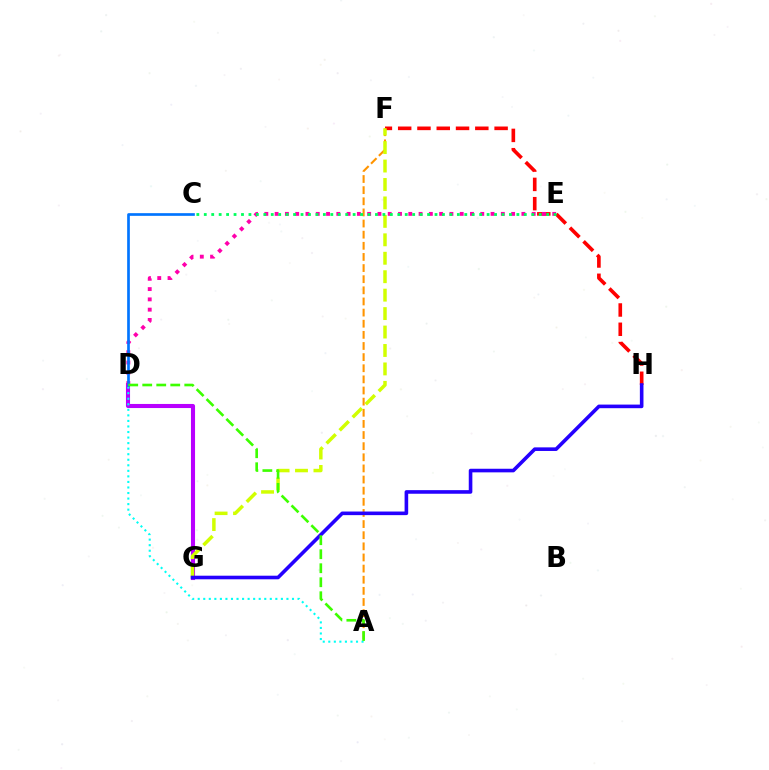{('D', 'G'): [{'color': '#b900ff', 'line_style': 'solid', 'thickness': 2.94}], ('A', 'D'): [{'color': '#00fff6', 'line_style': 'dotted', 'thickness': 1.51}, {'color': '#3dff00', 'line_style': 'dashed', 'thickness': 1.9}], ('F', 'H'): [{'color': '#ff0000', 'line_style': 'dashed', 'thickness': 2.62}], ('A', 'F'): [{'color': '#ff9400', 'line_style': 'dashed', 'thickness': 1.51}], ('F', 'G'): [{'color': '#d1ff00', 'line_style': 'dashed', 'thickness': 2.51}], ('D', 'E'): [{'color': '#ff00ac', 'line_style': 'dotted', 'thickness': 2.79}], ('G', 'H'): [{'color': '#2500ff', 'line_style': 'solid', 'thickness': 2.59}], ('C', 'D'): [{'color': '#0074ff', 'line_style': 'solid', 'thickness': 1.93}], ('C', 'E'): [{'color': '#00ff5c', 'line_style': 'dotted', 'thickness': 2.02}]}